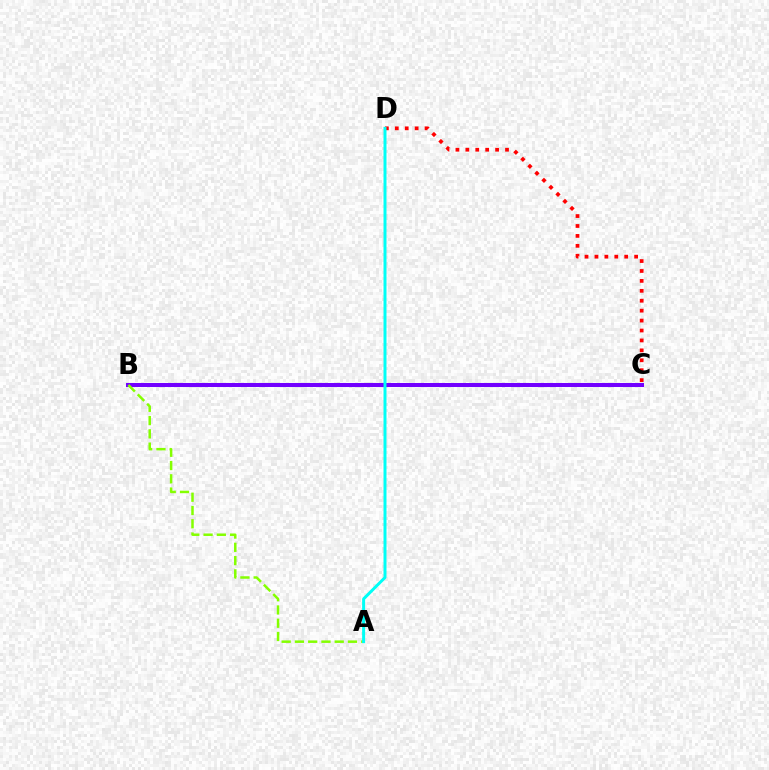{('B', 'C'): [{'color': '#7200ff', 'line_style': 'solid', 'thickness': 2.9}], ('A', 'B'): [{'color': '#84ff00', 'line_style': 'dashed', 'thickness': 1.8}], ('C', 'D'): [{'color': '#ff0000', 'line_style': 'dotted', 'thickness': 2.7}], ('A', 'D'): [{'color': '#00fff6', 'line_style': 'solid', 'thickness': 2.15}]}